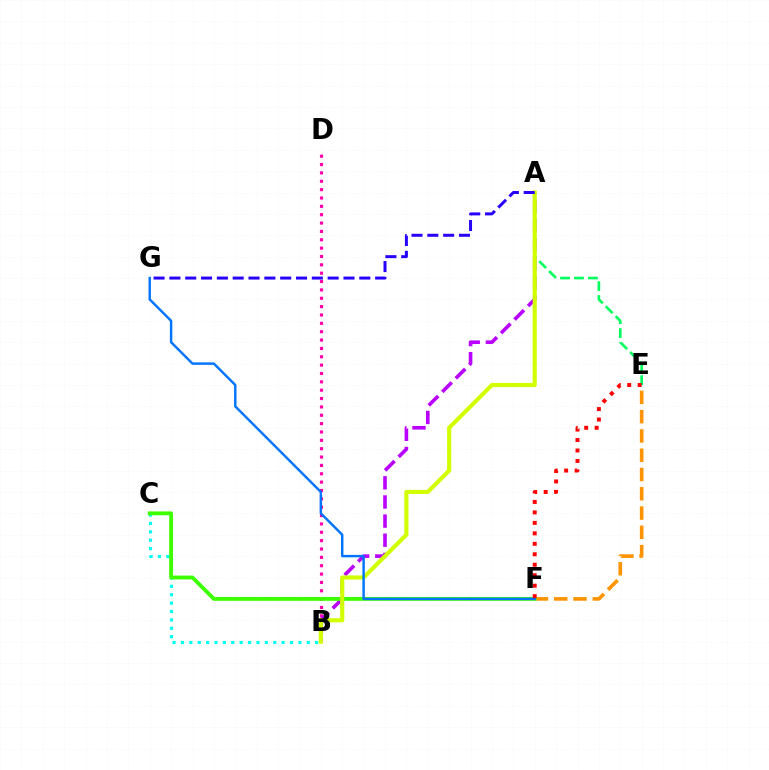{('A', 'E'): [{'color': '#00ff5c', 'line_style': 'dashed', 'thickness': 1.9}], ('B', 'D'): [{'color': '#ff00ac', 'line_style': 'dotted', 'thickness': 2.27}], ('B', 'C'): [{'color': '#00fff6', 'line_style': 'dotted', 'thickness': 2.28}], ('A', 'B'): [{'color': '#b900ff', 'line_style': 'dashed', 'thickness': 2.6}, {'color': '#d1ff00', 'line_style': 'solid', 'thickness': 2.98}], ('E', 'F'): [{'color': '#ff9400', 'line_style': 'dashed', 'thickness': 2.62}, {'color': '#ff0000', 'line_style': 'dotted', 'thickness': 2.84}], ('C', 'F'): [{'color': '#3dff00', 'line_style': 'solid', 'thickness': 2.78}], ('F', 'G'): [{'color': '#0074ff', 'line_style': 'solid', 'thickness': 1.75}], ('A', 'G'): [{'color': '#2500ff', 'line_style': 'dashed', 'thickness': 2.15}]}